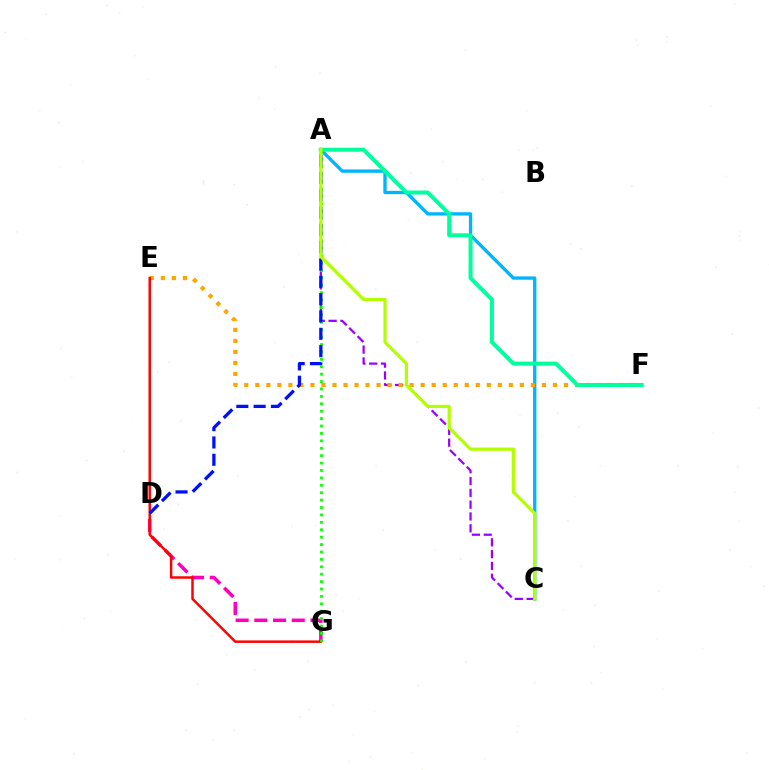{('A', 'C'): [{'color': '#9b00ff', 'line_style': 'dashed', 'thickness': 1.6}, {'color': '#00b5ff', 'line_style': 'solid', 'thickness': 2.4}, {'color': '#b3ff00', 'line_style': 'solid', 'thickness': 2.32}], ('E', 'F'): [{'color': '#ffa500', 'line_style': 'dotted', 'thickness': 2.99}], ('D', 'G'): [{'color': '#ff00bd', 'line_style': 'dashed', 'thickness': 2.54}], ('E', 'G'): [{'color': '#ff0000', 'line_style': 'solid', 'thickness': 1.78}], ('A', 'G'): [{'color': '#08ff00', 'line_style': 'dotted', 'thickness': 2.01}], ('A', 'D'): [{'color': '#0010ff', 'line_style': 'dashed', 'thickness': 2.35}], ('A', 'F'): [{'color': '#00ff9d', 'line_style': 'solid', 'thickness': 2.87}]}